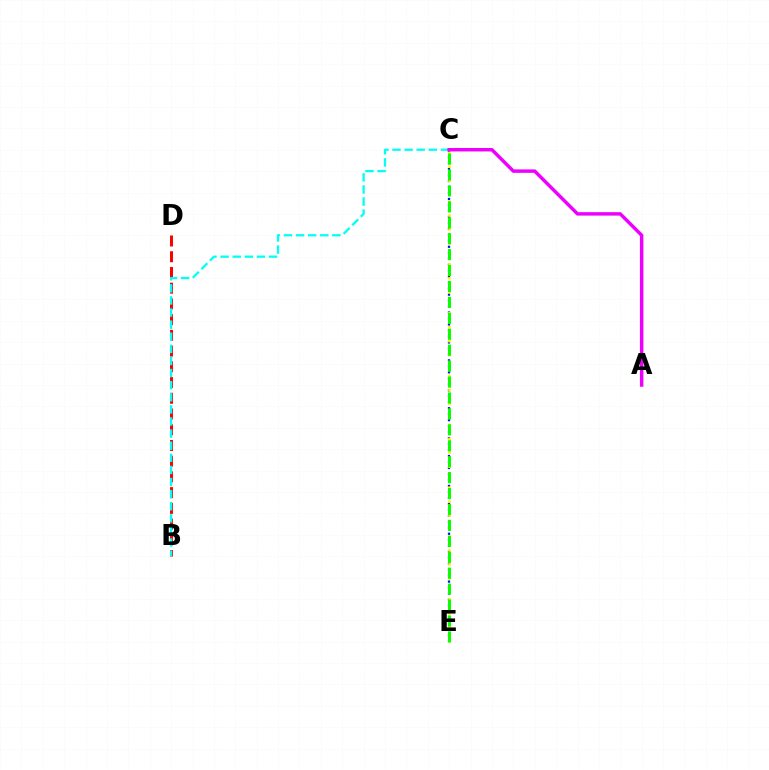{('B', 'D'): [{'color': '#ff0000', 'line_style': 'dashed', 'thickness': 2.14}], ('C', 'E'): [{'color': '#0010ff', 'line_style': 'dotted', 'thickness': 1.62}, {'color': '#fcf500', 'line_style': 'dotted', 'thickness': 1.9}, {'color': '#08ff00', 'line_style': 'dashed', 'thickness': 2.16}], ('B', 'C'): [{'color': '#00fff6', 'line_style': 'dashed', 'thickness': 1.64}], ('A', 'C'): [{'color': '#ee00ff', 'line_style': 'solid', 'thickness': 2.48}]}